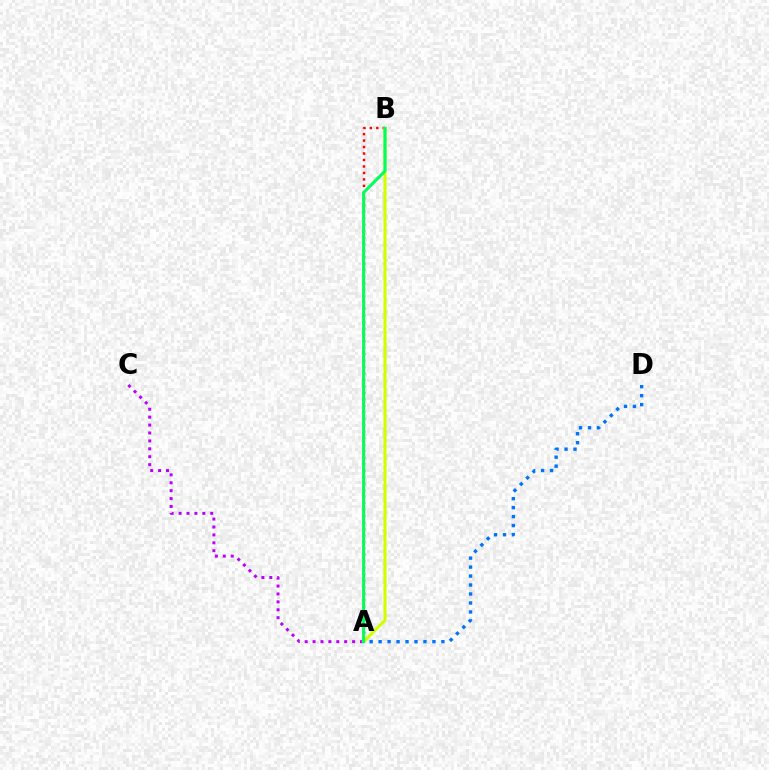{('A', 'B'): [{'color': '#ff0000', 'line_style': 'dotted', 'thickness': 1.76}, {'color': '#d1ff00', 'line_style': 'solid', 'thickness': 2.23}, {'color': '#00ff5c', 'line_style': 'solid', 'thickness': 2.19}], ('A', 'D'): [{'color': '#0074ff', 'line_style': 'dotted', 'thickness': 2.44}], ('A', 'C'): [{'color': '#b900ff', 'line_style': 'dotted', 'thickness': 2.15}]}